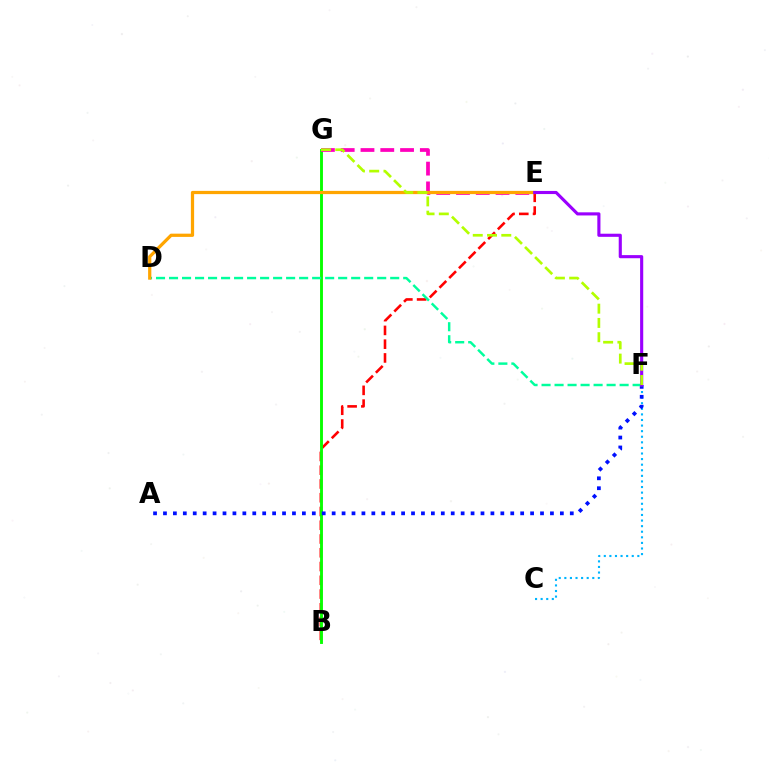{('C', 'F'): [{'color': '#00b5ff', 'line_style': 'dotted', 'thickness': 1.52}], ('B', 'E'): [{'color': '#ff0000', 'line_style': 'dashed', 'thickness': 1.87}], ('B', 'G'): [{'color': '#08ff00', 'line_style': 'solid', 'thickness': 2.08}], ('A', 'F'): [{'color': '#0010ff', 'line_style': 'dotted', 'thickness': 2.7}], ('E', 'G'): [{'color': '#ff00bd', 'line_style': 'dashed', 'thickness': 2.69}], ('D', 'F'): [{'color': '#00ff9d', 'line_style': 'dashed', 'thickness': 1.77}], ('D', 'E'): [{'color': '#ffa500', 'line_style': 'solid', 'thickness': 2.33}], ('E', 'F'): [{'color': '#9b00ff', 'line_style': 'solid', 'thickness': 2.24}], ('F', 'G'): [{'color': '#b3ff00', 'line_style': 'dashed', 'thickness': 1.94}]}